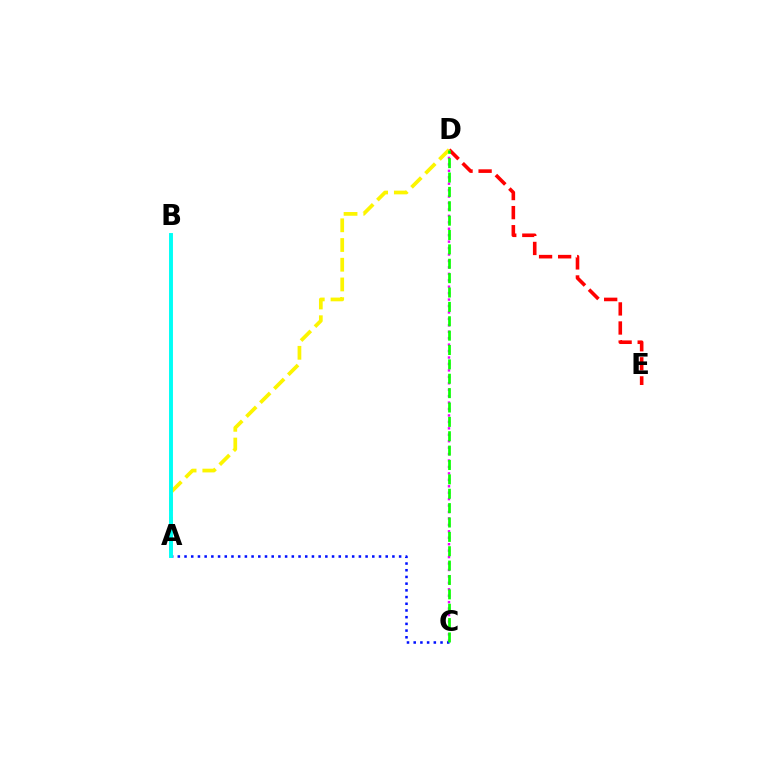{('D', 'E'): [{'color': '#ff0000', 'line_style': 'dashed', 'thickness': 2.59}], ('C', 'D'): [{'color': '#ee00ff', 'line_style': 'dotted', 'thickness': 1.75}, {'color': '#08ff00', 'line_style': 'dashed', 'thickness': 1.95}], ('A', 'C'): [{'color': '#0010ff', 'line_style': 'dotted', 'thickness': 1.82}], ('A', 'D'): [{'color': '#fcf500', 'line_style': 'dashed', 'thickness': 2.68}], ('A', 'B'): [{'color': '#00fff6', 'line_style': 'solid', 'thickness': 2.82}]}